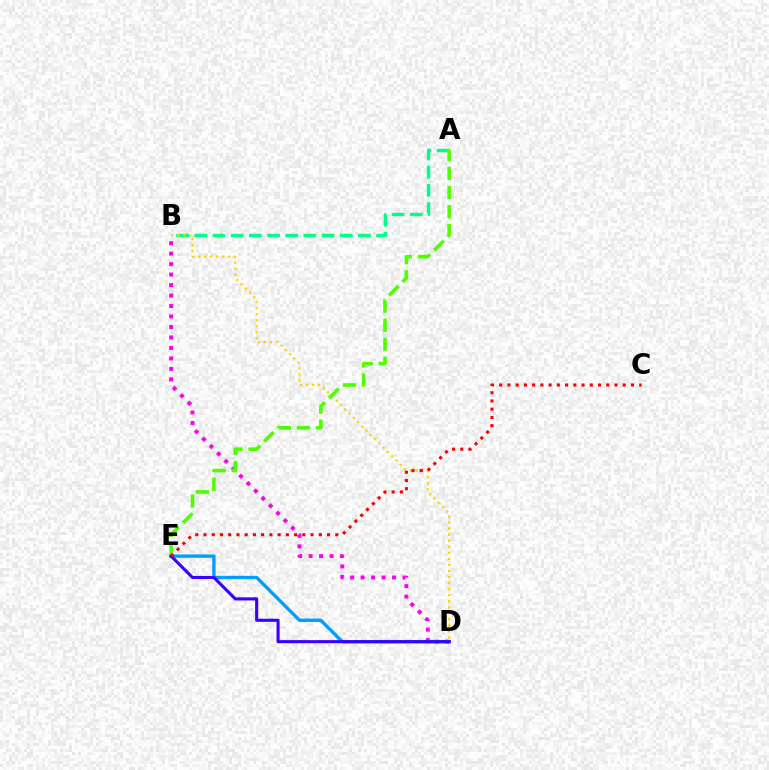{('A', 'B'): [{'color': '#00ff86', 'line_style': 'dashed', 'thickness': 2.47}], ('B', 'D'): [{'color': '#ff00ed', 'line_style': 'dotted', 'thickness': 2.85}, {'color': '#ffd500', 'line_style': 'dotted', 'thickness': 1.64}], ('D', 'E'): [{'color': '#009eff', 'line_style': 'solid', 'thickness': 2.42}, {'color': '#3700ff', 'line_style': 'solid', 'thickness': 2.22}], ('A', 'E'): [{'color': '#4fff00', 'line_style': 'dashed', 'thickness': 2.59}], ('C', 'E'): [{'color': '#ff0000', 'line_style': 'dotted', 'thickness': 2.24}]}